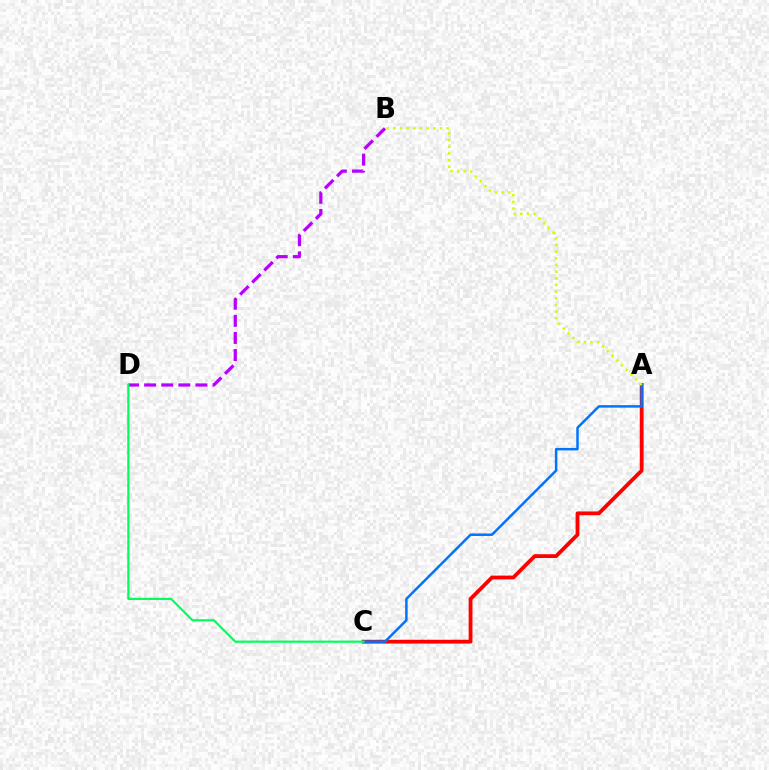{('B', 'D'): [{'color': '#b900ff', 'line_style': 'dashed', 'thickness': 2.32}], ('A', 'C'): [{'color': '#ff0000', 'line_style': 'solid', 'thickness': 2.74}, {'color': '#0074ff', 'line_style': 'solid', 'thickness': 1.79}], ('C', 'D'): [{'color': '#00ff5c', 'line_style': 'solid', 'thickness': 1.57}], ('A', 'B'): [{'color': '#d1ff00', 'line_style': 'dotted', 'thickness': 1.81}]}